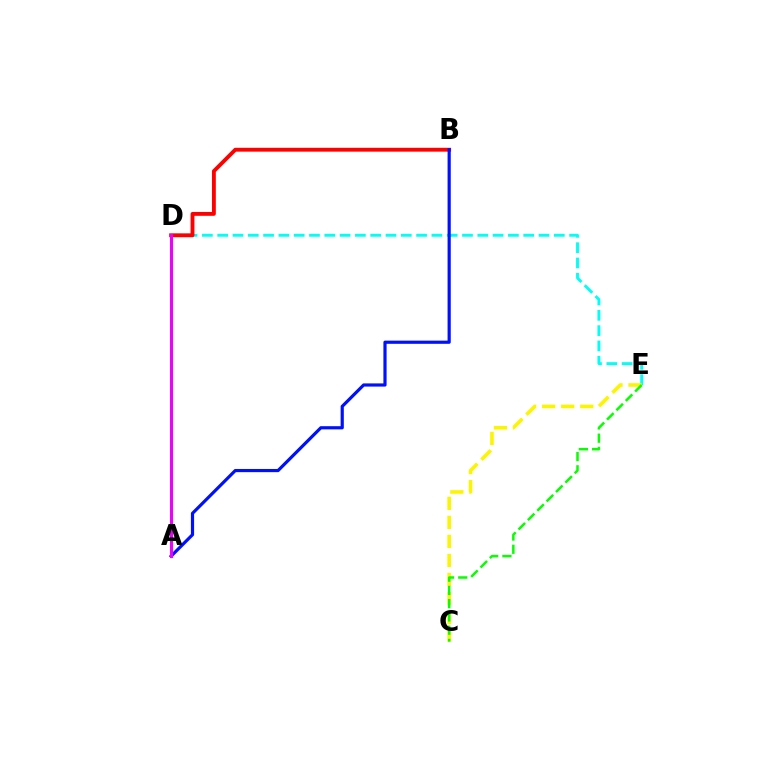{('D', 'E'): [{'color': '#00fff6', 'line_style': 'dashed', 'thickness': 2.08}], ('C', 'E'): [{'color': '#fcf500', 'line_style': 'dashed', 'thickness': 2.59}, {'color': '#08ff00', 'line_style': 'dashed', 'thickness': 1.8}], ('B', 'D'): [{'color': '#ff0000', 'line_style': 'solid', 'thickness': 2.77}], ('A', 'B'): [{'color': '#0010ff', 'line_style': 'solid', 'thickness': 2.29}], ('A', 'D'): [{'color': '#ee00ff', 'line_style': 'solid', 'thickness': 2.2}]}